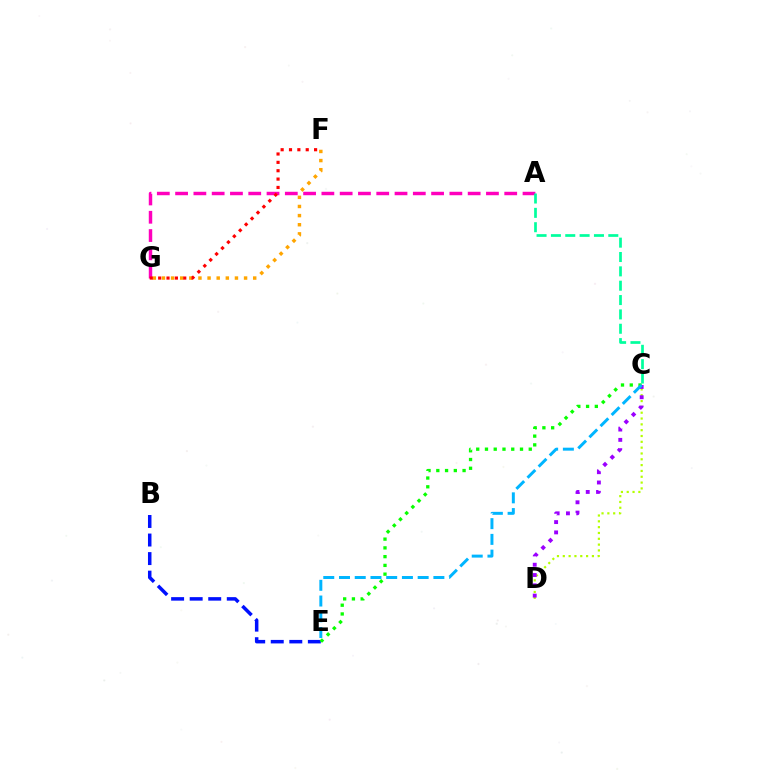{('A', 'G'): [{'color': '#ff00bd', 'line_style': 'dashed', 'thickness': 2.48}], ('B', 'E'): [{'color': '#0010ff', 'line_style': 'dashed', 'thickness': 2.52}], ('C', 'D'): [{'color': '#b3ff00', 'line_style': 'dotted', 'thickness': 1.58}, {'color': '#9b00ff', 'line_style': 'dotted', 'thickness': 2.8}], ('F', 'G'): [{'color': '#ffa500', 'line_style': 'dotted', 'thickness': 2.48}, {'color': '#ff0000', 'line_style': 'dotted', 'thickness': 2.27}], ('C', 'E'): [{'color': '#08ff00', 'line_style': 'dotted', 'thickness': 2.38}, {'color': '#00b5ff', 'line_style': 'dashed', 'thickness': 2.14}], ('A', 'C'): [{'color': '#00ff9d', 'line_style': 'dashed', 'thickness': 1.95}]}